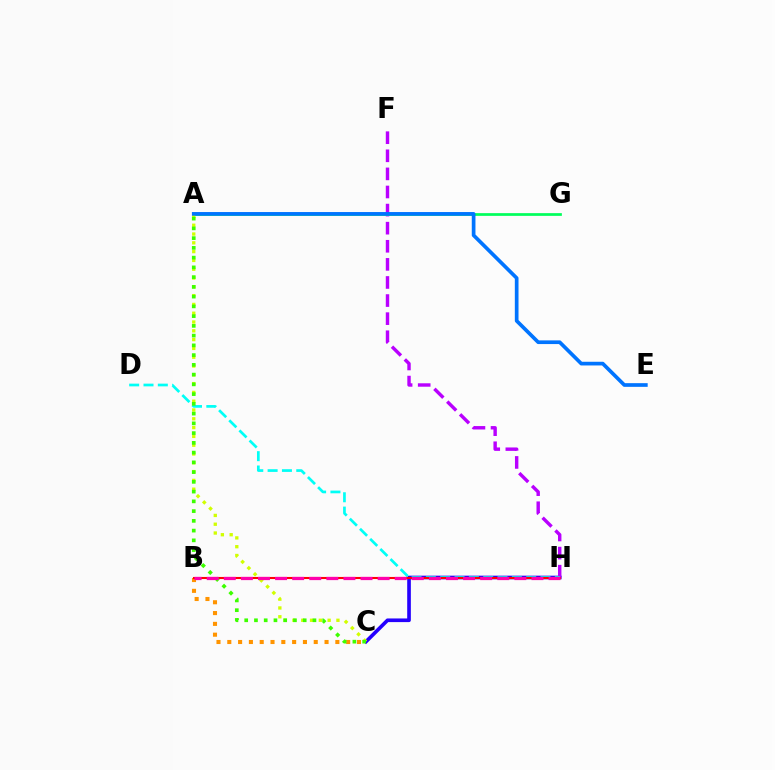{('C', 'H'): [{'color': '#2500ff', 'line_style': 'solid', 'thickness': 2.63}], ('F', 'H'): [{'color': '#b900ff', 'line_style': 'dashed', 'thickness': 2.46}], ('A', 'G'): [{'color': '#00ff5c', 'line_style': 'solid', 'thickness': 1.96}], ('B', 'C'): [{'color': '#ff9400', 'line_style': 'dotted', 'thickness': 2.94}], ('D', 'H'): [{'color': '#00fff6', 'line_style': 'dashed', 'thickness': 1.95}], ('B', 'H'): [{'color': '#ff0000', 'line_style': 'solid', 'thickness': 1.51}, {'color': '#ff00ac', 'line_style': 'dashed', 'thickness': 2.32}], ('A', 'C'): [{'color': '#d1ff00', 'line_style': 'dotted', 'thickness': 2.39}, {'color': '#3dff00', 'line_style': 'dotted', 'thickness': 2.65}], ('A', 'E'): [{'color': '#0074ff', 'line_style': 'solid', 'thickness': 2.66}]}